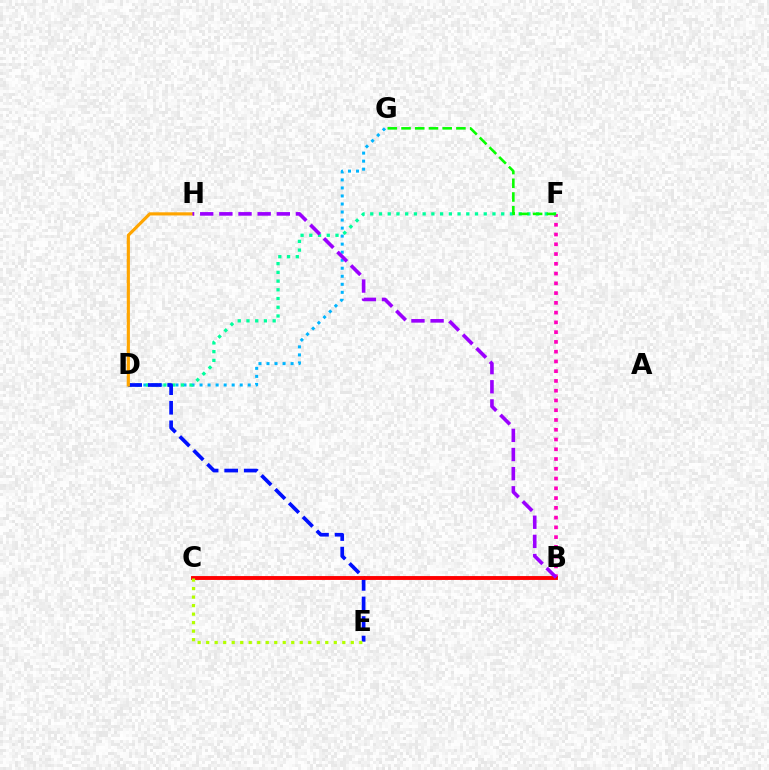{('D', 'G'): [{'color': '#00b5ff', 'line_style': 'dotted', 'thickness': 2.18}], ('B', 'F'): [{'color': '#ff00bd', 'line_style': 'dotted', 'thickness': 2.65}], ('D', 'F'): [{'color': '#00ff9d', 'line_style': 'dotted', 'thickness': 2.37}], ('F', 'G'): [{'color': '#08ff00', 'line_style': 'dashed', 'thickness': 1.86}], ('D', 'E'): [{'color': '#0010ff', 'line_style': 'dashed', 'thickness': 2.66}], ('D', 'H'): [{'color': '#ffa500', 'line_style': 'solid', 'thickness': 2.27}], ('B', 'C'): [{'color': '#ff0000', 'line_style': 'solid', 'thickness': 2.8}], ('B', 'H'): [{'color': '#9b00ff', 'line_style': 'dashed', 'thickness': 2.6}], ('C', 'E'): [{'color': '#b3ff00', 'line_style': 'dotted', 'thickness': 2.31}]}